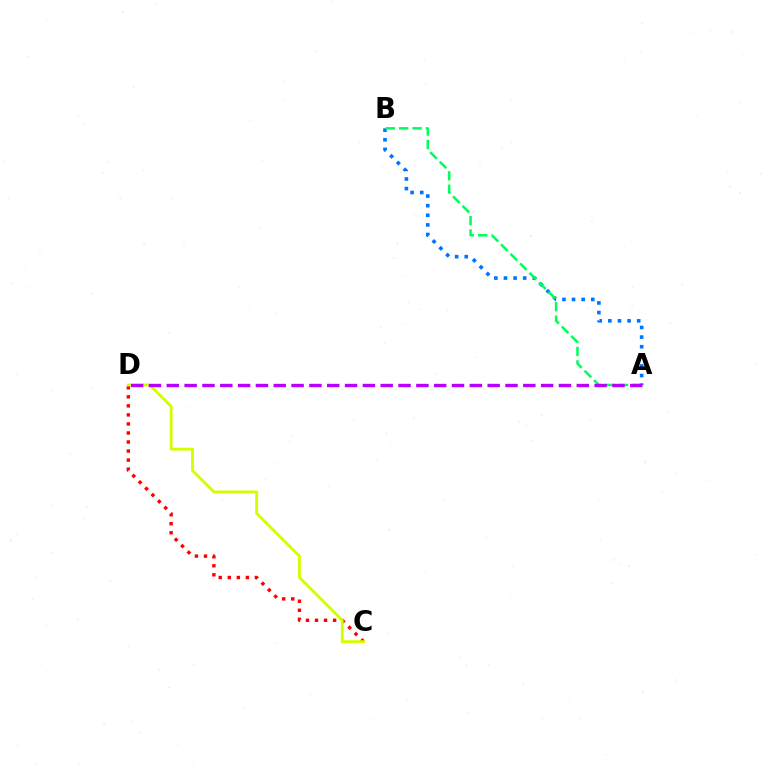{('A', 'B'): [{'color': '#0074ff', 'line_style': 'dotted', 'thickness': 2.61}, {'color': '#00ff5c', 'line_style': 'dashed', 'thickness': 1.82}], ('C', 'D'): [{'color': '#ff0000', 'line_style': 'dotted', 'thickness': 2.46}, {'color': '#d1ff00', 'line_style': 'solid', 'thickness': 2.05}], ('A', 'D'): [{'color': '#b900ff', 'line_style': 'dashed', 'thickness': 2.42}]}